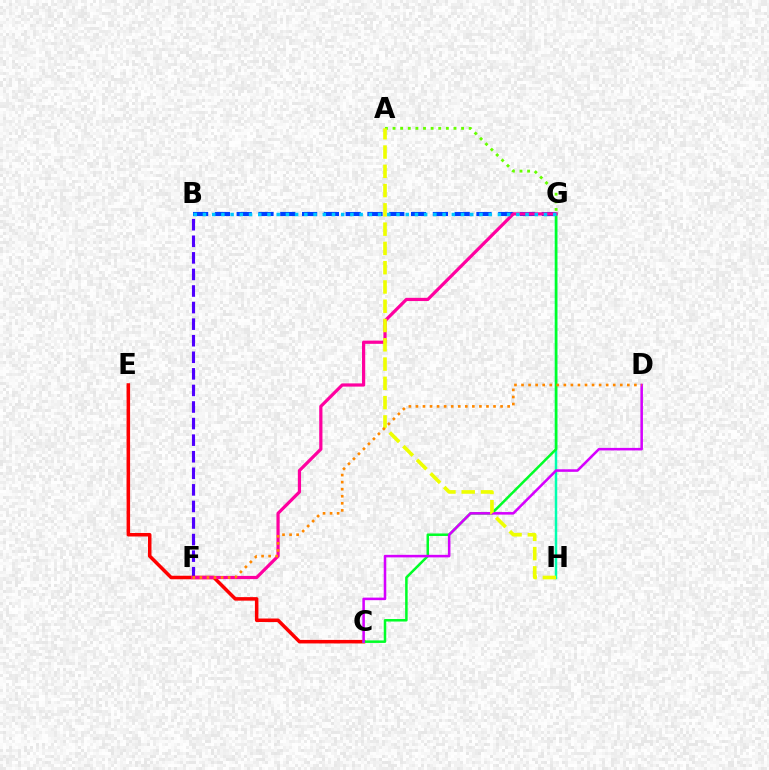{('G', 'H'): [{'color': '#00ffaf', 'line_style': 'solid', 'thickness': 1.78}], ('A', 'G'): [{'color': '#66ff00', 'line_style': 'dotted', 'thickness': 2.07}], ('B', 'F'): [{'color': '#4f00ff', 'line_style': 'dashed', 'thickness': 2.25}], ('C', 'E'): [{'color': '#ff0000', 'line_style': 'solid', 'thickness': 2.54}], ('B', 'G'): [{'color': '#003fff', 'line_style': 'dashed', 'thickness': 2.96}, {'color': '#00c7ff', 'line_style': 'dotted', 'thickness': 2.5}], ('C', 'G'): [{'color': '#00ff27', 'line_style': 'solid', 'thickness': 1.81}], ('F', 'G'): [{'color': '#ff00a0', 'line_style': 'solid', 'thickness': 2.31}], ('C', 'D'): [{'color': '#d600ff', 'line_style': 'solid', 'thickness': 1.83}], ('A', 'H'): [{'color': '#eeff00', 'line_style': 'dashed', 'thickness': 2.62}], ('D', 'F'): [{'color': '#ff8800', 'line_style': 'dotted', 'thickness': 1.92}]}